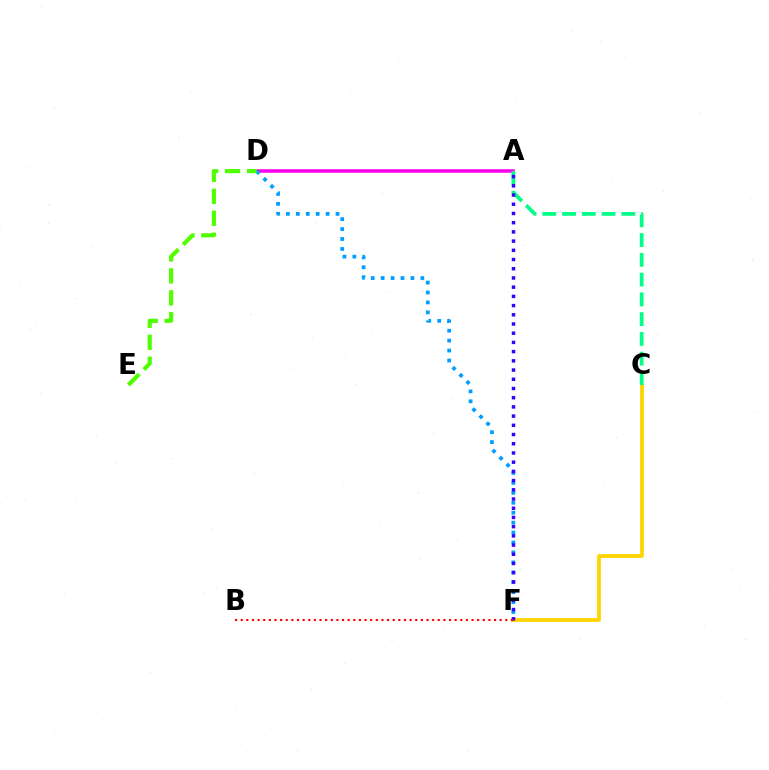{('A', 'D'): [{'color': '#ff00ed', 'line_style': 'solid', 'thickness': 2.53}], ('C', 'F'): [{'color': '#ffd500', 'line_style': 'solid', 'thickness': 2.71}], ('D', 'F'): [{'color': '#009eff', 'line_style': 'dotted', 'thickness': 2.7}], ('D', 'E'): [{'color': '#4fff00', 'line_style': 'dashed', 'thickness': 2.98}], ('A', 'C'): [{'color': '#00ff86', 'line_style': 'dashed', 'thickness': 2.68}], ('A', 'F'): [{'color': '#3700ff', 'line_style': 'dotted', 'thickness': 2.5}], ('B', 'F'): [{'color': '#ff0000', 'line_style': 'dotted', 'thickness': 1.53}]}